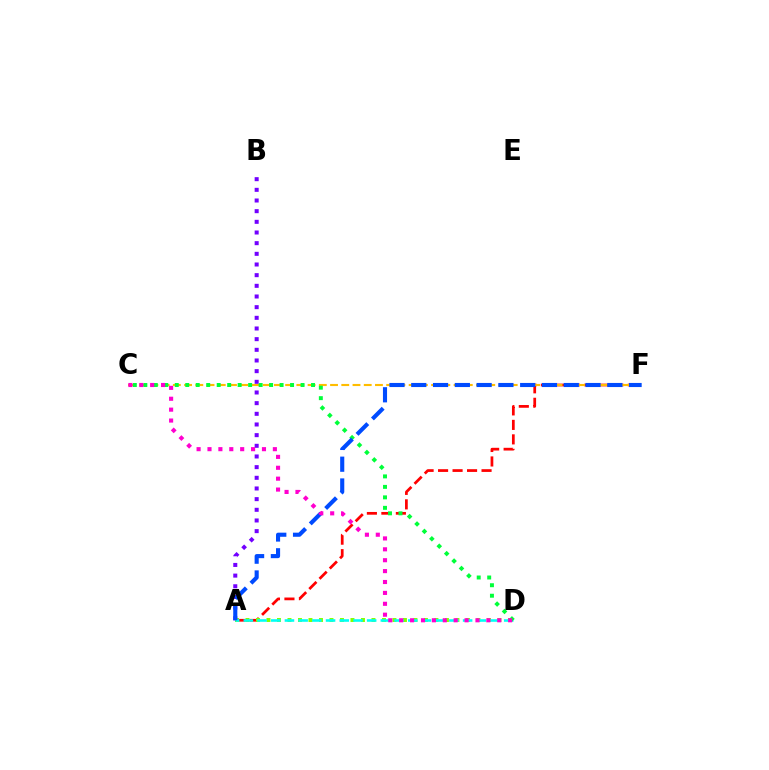{('A', 'F'): [{'color': '#ff0000', 'line_style': 'dashed', 'thickness': 1.97}, {'color': '#004bff', 'line_style': 'dashed', 'thickness': 2.96}], ('A', 'D'): [{'color': '#84ff00', 'line_style': 'dotted', 'thickness': 2.85}, {'color': '#00fff6', 'line_style': 'dashed', 'thickness': 1.86}], ('C', 'F'): [{'color': '#ffbd00', 'line_style': 'dashed', 'thickness': 1.53}], ('A', 'B'): [{'color': '#7200ff', 'line_style': 'dotted', 'thickness': 2.9}], ('C', 'D'): [{'color': '#00ff39', 'line_style': 'dotted', 'thickness': 2.85}, {'color': '#ff00cf', 'line_style': 'dotted', 'thickness': 2.96}]}